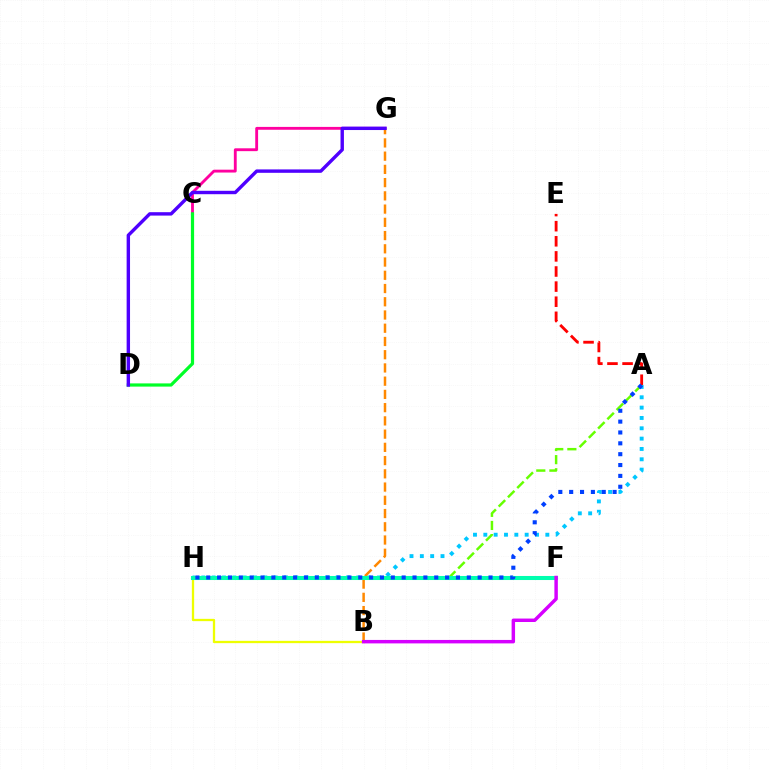{('A', 'H'): [{'color': '#00c7ff', 'line_style': 'dotted', 'thickness': 2.81}, {'color': '#66ff00', 'line_style': 'dashed', 'thickness': 1.78}, {'color': '#003fff', 'line_style': 'dotted', 'thickness': 2.95}], ('C', 'G'): [{'color': '#ff00a0', 'line_style': 'solid', 'thickness': 2.06}], ('B', 'H'): [{'color': '#eeff00', 'line_style': 'solid', 'thickness': 1.65}], ('B', 'G'): [{'color': '#ff8800', 'line_style': 'dashed', 'thickness': 1.8}], ('F', 'H'): [{'color': '#00ffaf', 'line_style': 'solid', 'thickness': 2.92}], ('C', 'D'): [{'color': '#00ff27', 'line_style': 'solid', 'thickness': 2.3}], ('A', 'E'): [{'color': '#ff0000', 'line_style': 'dashed', 'thickness': 2.05}], ('D', 'G'): [{'color': '#4f00ff', 'line_style': 'solid', 'thickness': 2.45}], ('B', 'F'): [{'color': '#d600ff', 'line_style': 'solid', 'thickness': 2.49}]}